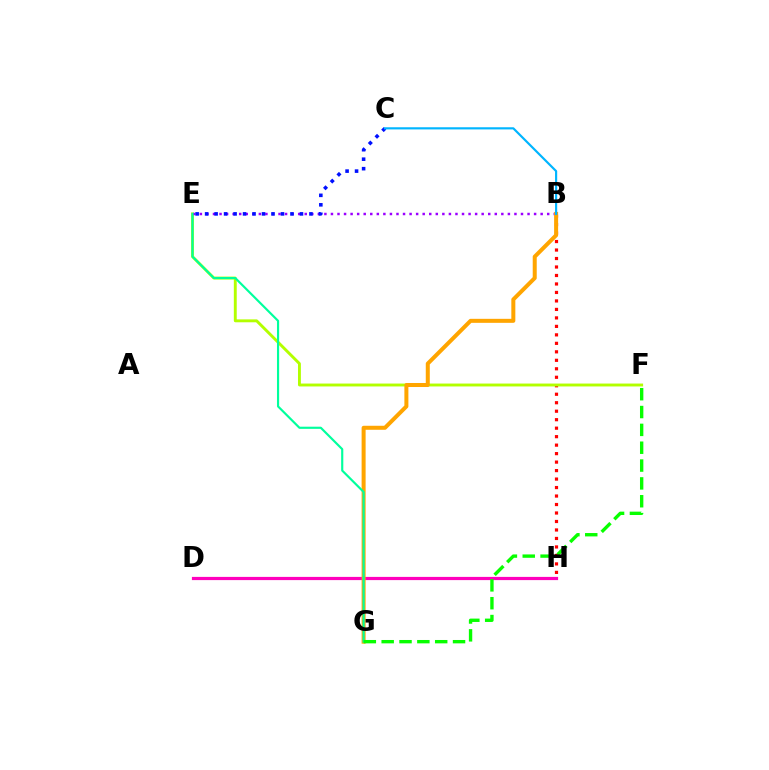{('B', 'H'): [{'color': '#ff0000', 'line_style': 'dotted', 'thickness': 2.3}], ('E', 'F'): [{'color': '#b3ff00', 'line_style': 'solid', 'thickness': 2.09}], ('B', 'E'): [{'color': '#9b00ff', 'line_style': 'dotted', 'thickness': 1.78}], ('D', 'H'): [{'color': '#ff00bd', 'line_style': 'solid', 'thickness': 2.3}], ('C', 'E'): [{'color': '#0010ff', 'line_style': 'dotted', 'thickness': 2.58}], ('B', 'G'): [{'color': '#ffa500', 'line_style': 'solid', 'thickness': 2.89}], ('E', 'G'): [{'color': '#00ff9d', 'line_style': 'solid', 'thickness': 1.55}], ('B', 'C'): [{'color': '#00b5ff', 'line_style': 'solid', 'thickness': 1.55}], ('F', 'G'): [{'color': '#08ff00', 'line_style': 'dashed', 'thickness': 2.42}]}